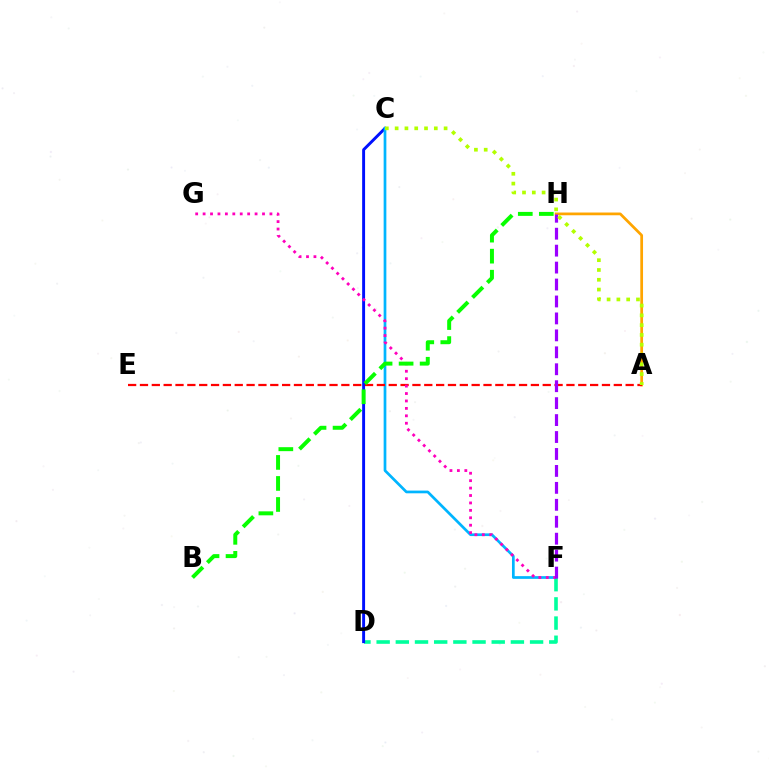{('D', 'F'): [{'color': '#00ff9d', 'line_style': 'dashed', 'thickness': 2.61}], ('C', 'D'): [{'color': '#0010ff', 'line_style': 'solid', 'thickness': 2.11}], ('C', 'F'): [{'color': '#00b5ff', 'line_style': 'solid', 'thickness': 1.95}], ('A', 'H'): [{'color': '#ffa500', 'line_style': 'solid', 'thickness': 1.97}], ('A', 'E'): [{'color': '#ff0000', 'line_style': 'dashed', 'thickness': 1.61}], ('F', 'G'): [{'color': '#ff00bd', 'line_style': 'dotted', 'thickness': 2.02}], ('B', 'H'): [{'color': '#08ff00', 'line_style': 'dashed', 'thickness': 2.86}], ('F', 'H'): [{'color': '#9b00ff', 'line_style': 'dashed', 'thickness': 2.3}], ('A', 'C'): [{'color': '#b3ff00', 'line_style': 'dotted', 'thickness': 2.66}]}